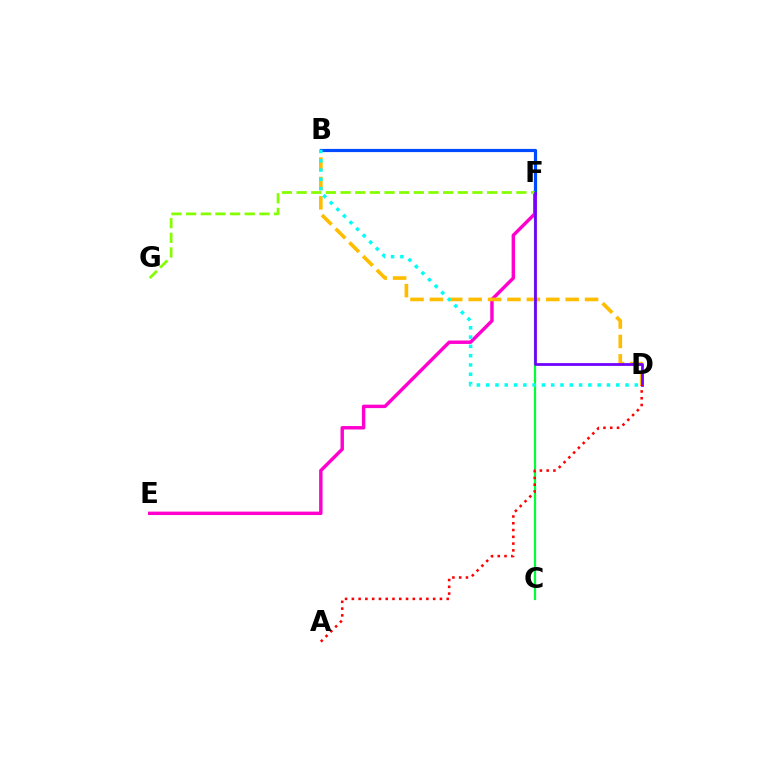{('C', 'F'): [{'color': '#00ff39', 'line_style': 'solid', 'thickness': 1.62}], ('E', 'F'): [{'color': '#ff00cf', 'line_style': 'solid', 'thickness': 2.47}], ('B', 'D'): [{'color': '#ffbd00', 'line_style': 'dashed', 'thickness': 2.63}, {'color': '#00fff6', 'line_style': 'dotted', 'thickness': 2.52}], ('B', 'F'): [{'color': '#004bff', 'line_style': 'solid', 'thickness': 2.29}], ('F', 'G'): [{'color': '#84ff00', 'line_style': 'dashed', 'thickness': 1.99}], ('D', 'F'): [{'color': '#7200ff', 'line_style': 'solid', 'thickness': 2.0}], ('A', 'D'): [{'color': '#ff0000', 'line_style': 'dotted', 'thickness': 1.84}]}